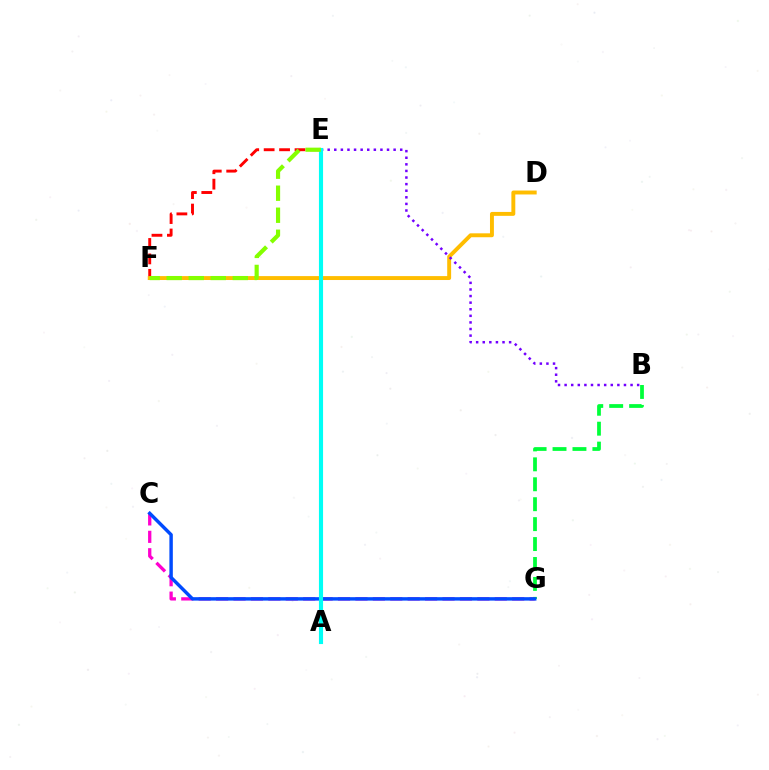{('E', 'F'): [{'color': '#ff0000', 'line_style': 'dashed', 'thickness': 2.1}, {'color': '#84ff00', 'line_style': 'dashed', 'thickness': 2.99}], ('D', 'F'): [{'color': '#ffbd00', 'line_style': 'solid', 'thickness': 2.82}], ('C', 'G'): [{'color': '#ff00cf', 'line_style': 'dashed', 'thickness': 2.37}, {'color': '#004bff', 'line_style': 'solid', 'thickness': 2.47}], ('B', 'G'): [{'color': '#00ff39', 'line_style': 'dashed', 'thickness': 2.71}], ('B', 'E'): [{'color': '#7200ff', 'line_style': 'dotted', 'thickness': 1.79}], ('A', 'E'): [{'color': '#00fff6', 'line_style': 'solid', 'thickness': 2.96}]}